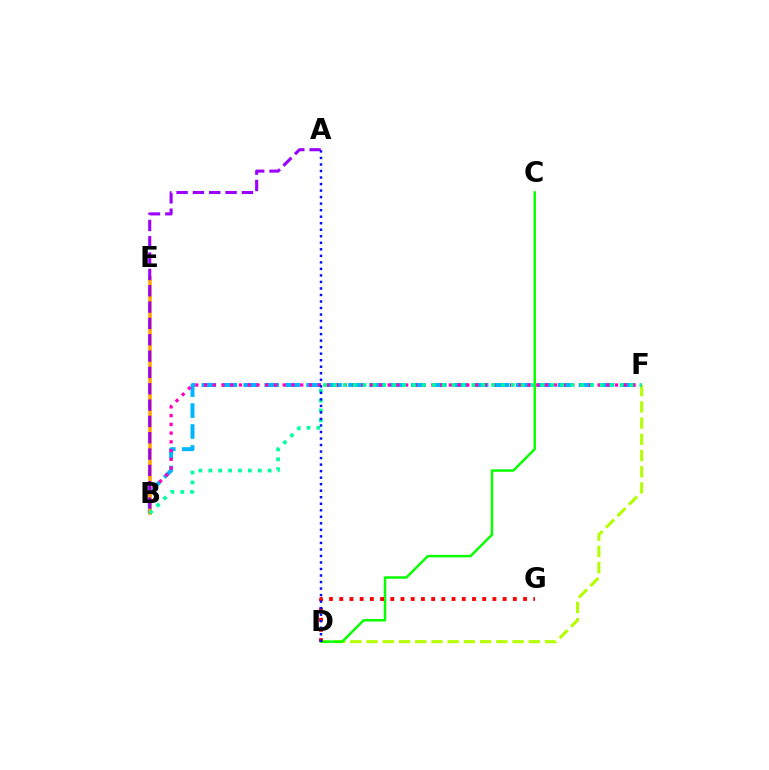{('D', 'F'): [{'color': '#b3ff00', 'line_style': 'dashed', 'thickness': 2.2}], ('B', 'F'): [{'color': '#00b5ff', 'line_style': 'dashed', 'thickness': 2.85}, {'color': '#ff00bd', 'line_style': 'dotted', 'thickness': 2.38}, {'color': '#00ff9d', 'line_style': 'dotted', 'thickness': 2.69}], ('B', 'E'): [{'color': '#ffa500', 'line_style': 'solid', 'thickness': 2.57}], ('C', 'D'): [{'color': '#08ff00', 'line_style': 'solid', 'thickness': 1.78}], ('A', 'B'): [{'color': '#9b00ff', 'line_style': 'dashed', 'thickness': 2.22}], ('D', 'G'): [{'color': '#ff0000', 'line_style': 'dotted', 'thickness': 2.78}], ('A', 'D'): [{'color': '#0010ff', 'line_style': 'dotted', 'thickness': 1.77}]}